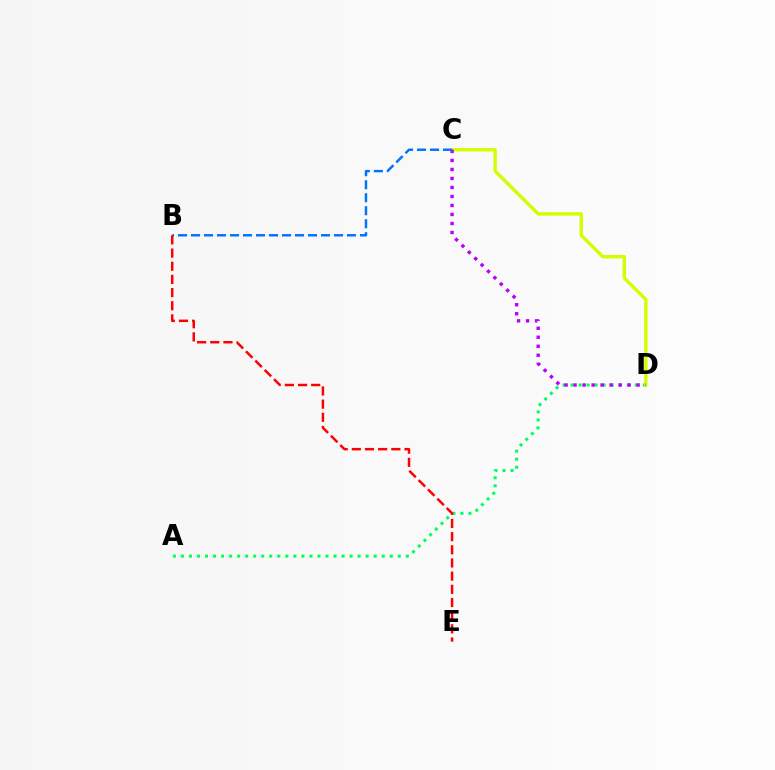{('A', 'D'): [{'color': '#00ff5c', 'line_style': 'dotted', 'thickness': 2.18}], ('C', 'D'): [{'color': '#d1ff00', 'line_style': 'solid', 'thickness': 2.44}, {'color': '#b900ff', 'line_style': 'dotted', 'thickness': 2.45}], ('B', 'C'): [{'color': '#0074ff', 'line_style': 'dashed', 'thickness': 1.77}], ('B', 'E'): [{'color': '#ff0000', 'line_style': 'dashed', 'thickness': 1.79}]}